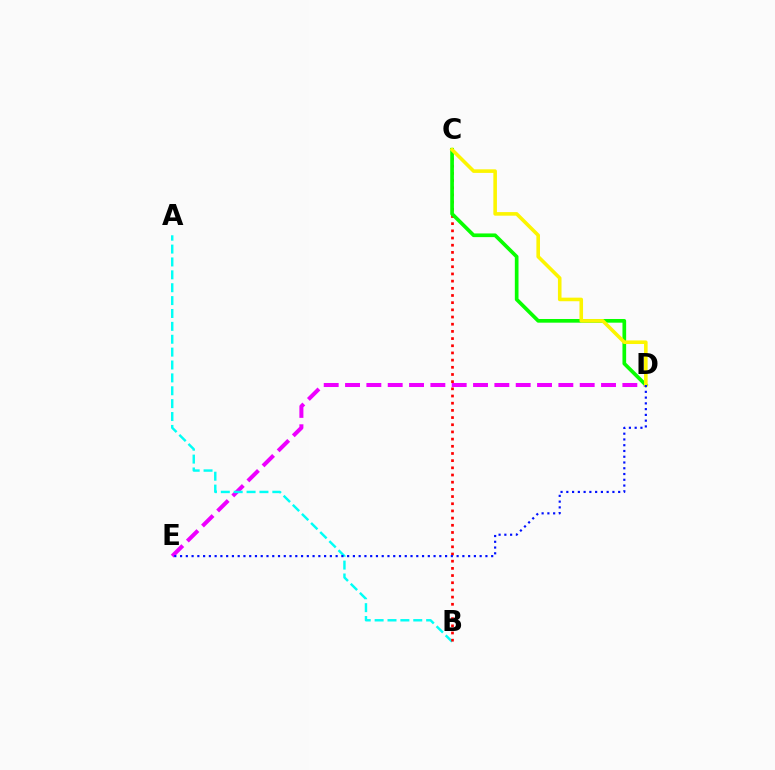{('D', 'E'): [{'color': '#ee00ff', 'line_style': 'dashed', 'thickness': 2.9}, {'color': '#0010ff', 'line_style': 'dotted', 'thickness': 1.57}], ('A', 'B'): [{'color': '#00fff6', 'line_style': 'dashed', 'thickness': 1.75}], ('B', 'C'): [{'color': '#ff0000', 'line_style': 'dotted', 'thickness': 1.95}], ('C', 'D'): [{'color': '#08ff00', 'line_style': 'solid', 'thickness': 2.65}, {'color': '#fcf500', 'line_style': 'solid', 'thickness': 2.58}]}